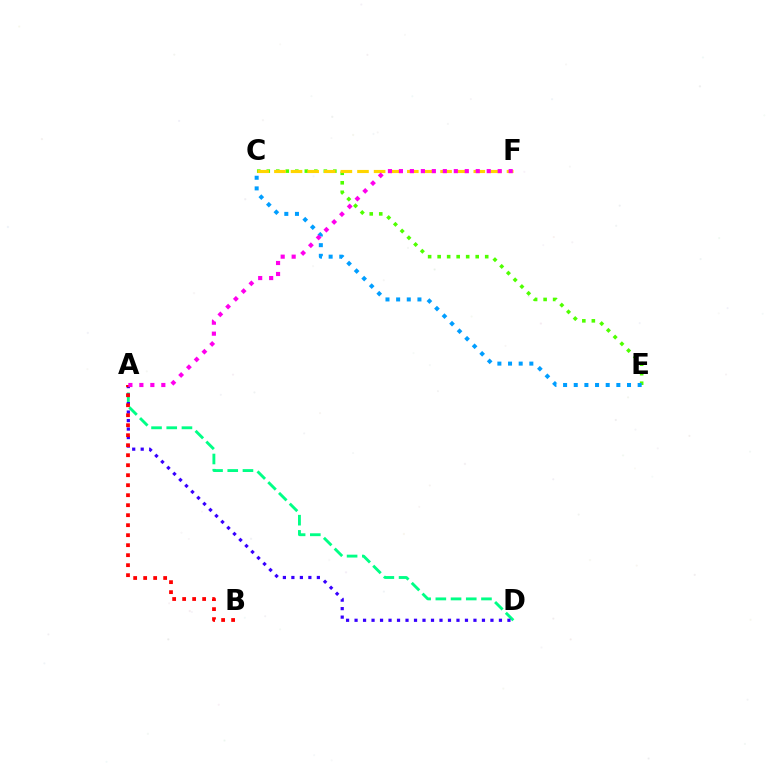{('C', 'E'): [{'color': '#4fff00', 'line_style': 'dotted', 'thickness': 2.59}, {'color': '#009eff', 'line_style': 'dotted', 'thickness': 2.89}], ('C', 'F'): [{'color': '#ffd500', 'line_style': 'dashed', 'thickness': 2.26}], ('A', 'D'): [{'color': '#00ff86', 'line_style': 'dashed', 'thickness': 2.07}, {'color': '#3700ff', 'line_style': 'dotted', 'thickness': 2.31}], ('A', 'B'): [{'color': '#ff0000', 'line_style': 'dotted', 'thickness': 2.72}], ('A', 'F'): [{'color': '#ff00ed', 'line_style': 'dotted', 'thickness': 2.98}]}